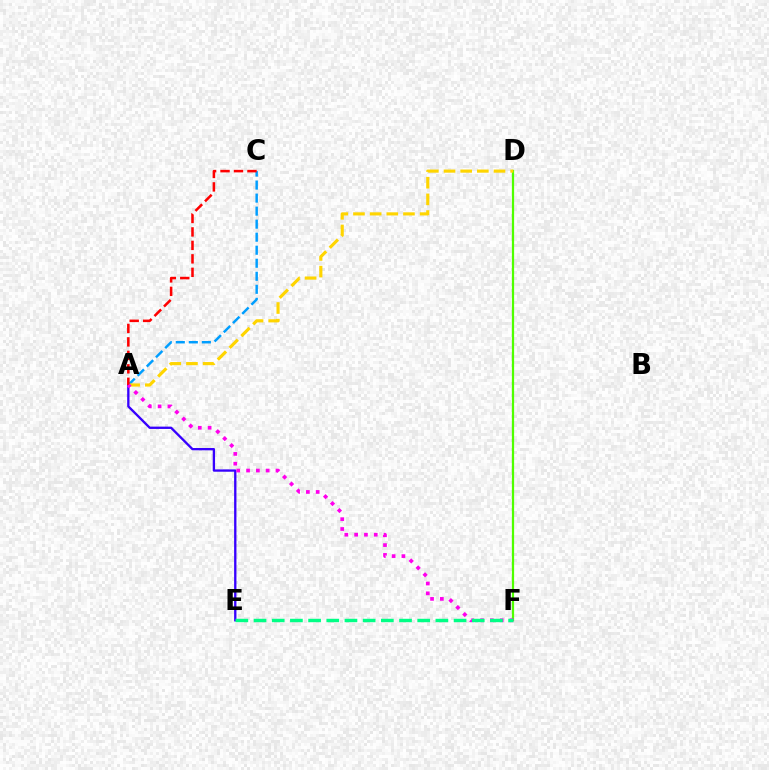{('A', 'C'): [{'color': '#009eff', 'line_style': 'dashed', 'thickness': 1.77}, {'color': '#ff0000', 'line_style': 'dashed', 'thickness': 1.83}], ('A', 'E'): [{'color': '#3700ff', 'line_style': 'solid', 'thickness': 1.67}], ('D', 'F'): [{'color': '#4fff00', 'line_style': 'solid', 'thickness': 1.61}], ('A', 'D'): [{'color': '#ffd500', 'line_style': 'dashed', 'thickness': 2.26}], ('A', 'F'): [{'color': '#ff00ed', 'line_style': 'dotted', 'thickness': 2.67}], ('E', 'F'): [{'color': '#00ff86', 'line_style': 'dashed', 'thickness': 2.47}]}